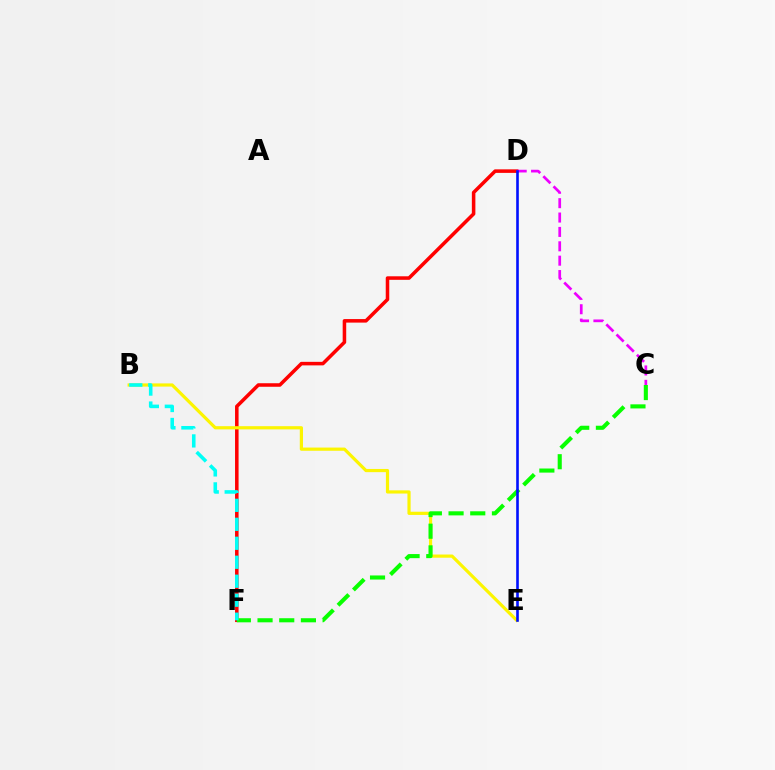{('D', 'F'): [{'color': '#ff0000', 'line_style': 'solid', 'thickness': 2.55}], ('B', 'E'): [{'color': '#fcf500', 'line_style': 'solid', 'thickness': 2.3}], ('C', 'D'): [{'color': '#ee00ff', 'line_style': 'dashed', 'thickness': 1.95}], ('C', 'F'): [{'color': '#08ff00', 'line_style': 'dashed', 'thickness': 2.95}], ('D', 'E'): [{'color': '#0010ff', 'line_style': 'solid', 'thickness': 1.89}], ('B', 'F'): [{'color': '#00fff6', 'line_style': 'dashed', 'thickness': 2.58}]}